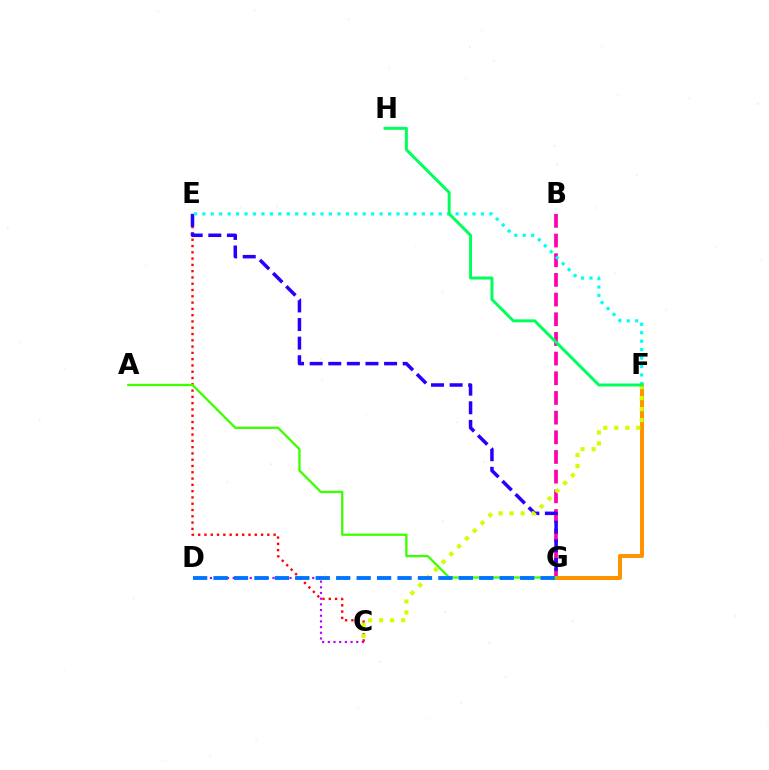{('C', 'D'): [{'color': '#b900ff', 'line_style': 'dotted', 'thickness': 1.54}], ('C', 'E'): [{'color': '#ff0000', 'line_style': 'dotted', 'thickness': 1.71}], ('B', 'G'): [{'color': '#ff00ac', 'line_style': 'dashed', 'thickness': 2.67}], ('E', 'G'): [{'color': '#2500ff', 'line_style': 'dashed', 'thickness': 2.53}], ('F', 'G'): [{'color': '#ff9400', 'line_style': 'solid', 'thickness': 2.89}], ('E', 'F'): [{'color': '#00fff6', 'line_style': 'dotted', 'thickness': 2.29}], ('C', 'F'): [{'color': '#d1ff00', 'line_style': 'dotted', 'thickness': 2.99}], ('A', 'G'): [{'color': '#3dff00', 'line_style': 'solid', 'thickness': 1.66}], ('F', 'H'): [{'color': '#00ff5c', 'line_style': 'solid', 'thickness': 2.13}], ('D', 'G'): [{'color': '#0074ff', 'line_style': 'dashed', 'thickness': 2.78}]}